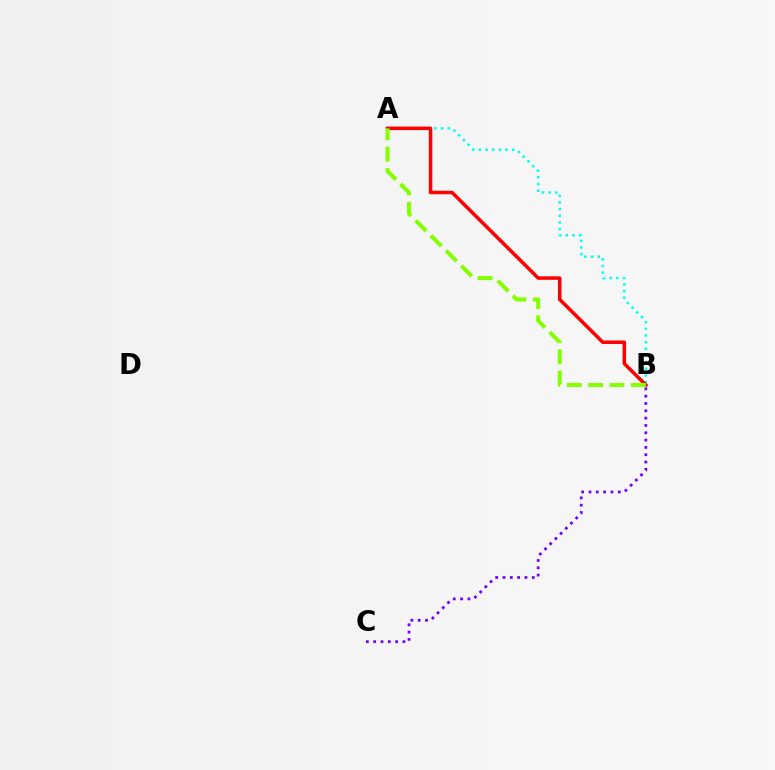{('A', 'B'): [{'color': '#00fff6', 'line_style': 'dotted', 'thickness': 1.81}, {'color': '#ff0000', 'line_style': 'solid', 'thickness': 2.53}, {'color': '#84ff00', 'line_style': 'dashed', 'thickness': 2.9}], ('B', 'C'): [{'color': '#7200ff', 'line_style': 'dotted', 'thickness': 1.99}]}